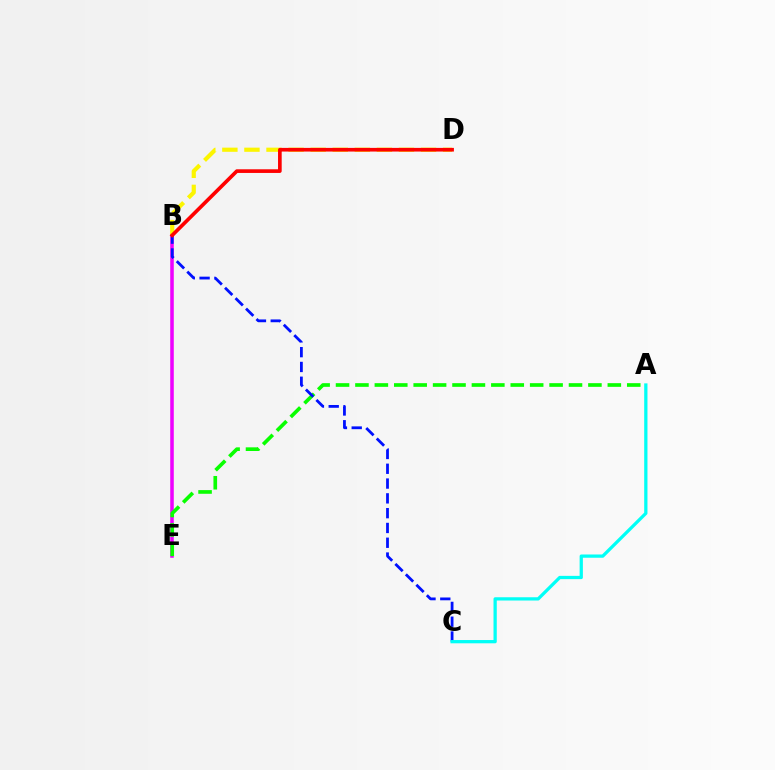{('B', 'E'): [{'color': '#ee00ff', 'line_style': 'solid', 'thickness': 2.56}], ('A', 'E'): [{'color': '#08ff00', 'line_style': 'dashed', 'thickness': 2.64}], ('B', 'C'): [{'color': '#0010ff', 'line_style': 'dashed', 'thickness': 2.01}], ('B', 'D'): [{'color': '#fcf500', 'line_style': 'dashed', 'thickness': 3.0}, {'color': '#ff0000', 'line_style': 'solid', 'thickness': 2.64}], ('A', 'C'): [{'color': '#00fff6', 'line_style': 'solid', 'thickness': 2.35}]}